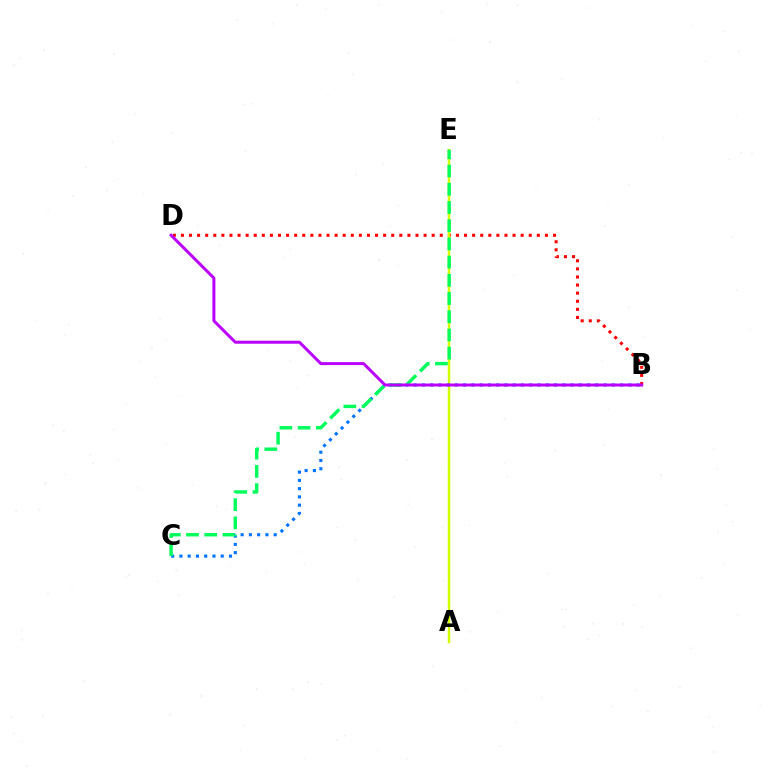{('B', 'D'): [{'color': '#ff0000', 'line_style': 'dotted', 'thickness': 2.2}, {'color': '#b900ff', 'line_style': 'solid', 'thickness': 2.15}], ('A', 'E'): [{'color': '#d1ff00', 'line_style': 'solid', 'thickness': 1.78}], ('B', 'C'): [{'color': '#0074ff', 'line_style': 'dotted', 'thickness': 2.24}], ('C', 'E'): [{'color': '#00ff5c', 'line_style': 'dashed', 'thickness': 2.47}]}